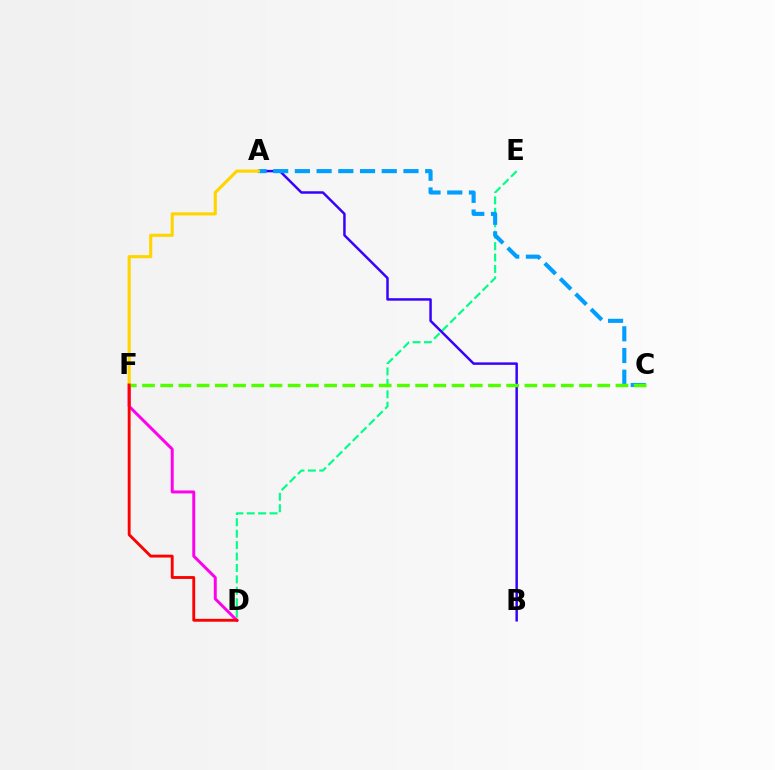{('D', 'E'): [{'color': '#00ff86', 'line_style': 'dashed', 'thickness': 1.55}], ('A', 'B'): [{'color': '#3700ff', 'line_style': 'solid', 'thickness': 1.78}], ('D', 'F'): [{'color': '#ff00ed', 'line_style': 'solid', 'thickness': 2.13}, {'color': '#ff0000', 'line_style': 'solid', 'thickness': 2.06}], ('A', 'C'): [{'color': '#009eff', 'line_style': 'dashed', 'thickness': 2.95}], ('C', 'F'): [{'color': '#4fff00', 'line_style': 'dashed', 'thickness': 2.47}], ('A', 'F'): [{'color': '#ffd500', 'line_style': 'solid', 'thickness': 2.25}]}